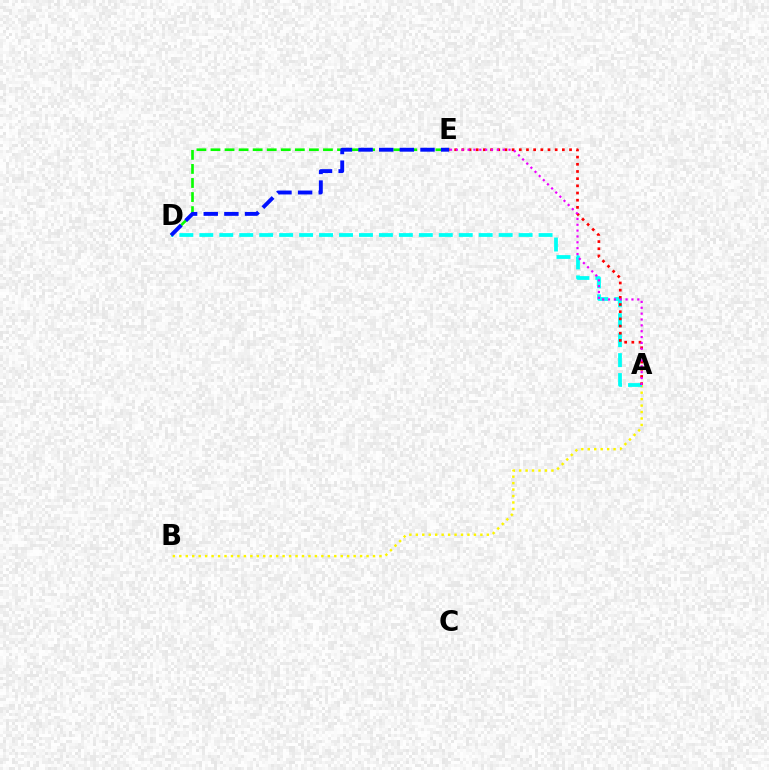{('A', 'B'): [{'color': '#fcf500', 'line_style': 'dotted', 'thickness': 1.75}], ('A', 'D'): [{'color': '#00fff6', 'line_style': 'dashed', 'thickness': 2.71}], ('A', 'E'): [{'color': '#ff0000', 'line_style': 'dotted', 'thickness': 1.95}, {'color': '#ee00ff', 'line_style': 'dotted', 'thickness': 1.59}], ('D', 'E'): [{'color': '#08ff00', 'line_style': 'dashed', 'thickness': 1.91}, {'color': '#0010ff', 'line_style': 'dashed', 'thickness': 2.8}]}